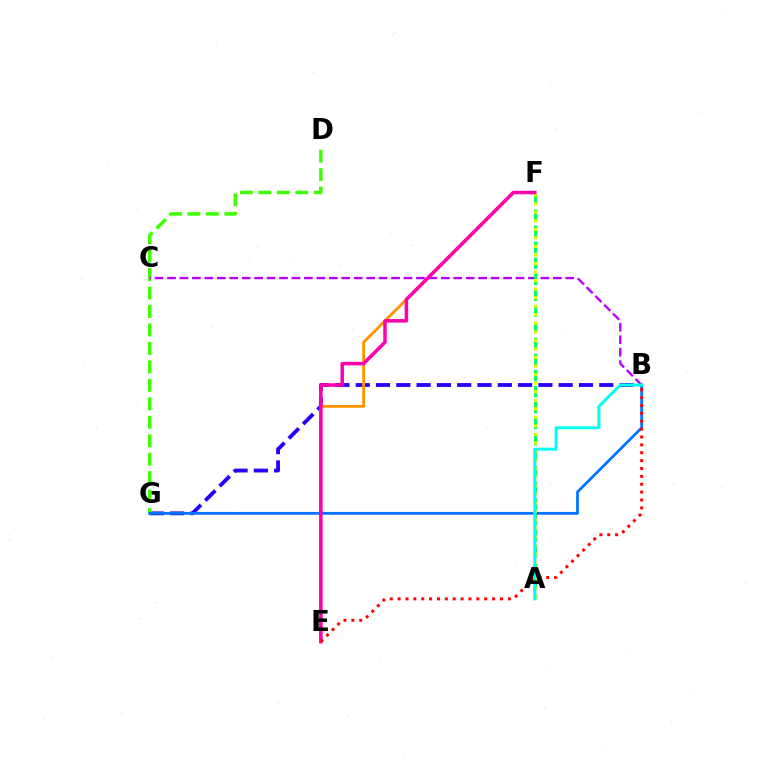{('B', 'G'): [{'color': '#2500ff', 'line_style': 'dashed', 'thickness': 2.76}, {'color': '#0074ff', 'line_style': 'solid', 'thickness': 2.01}], ('E', 'F'): [{'color': '#ff9400', 'line_style': 'solid', 'thickness': 2.02}, {'color': '#ff00ac', 'line_style': 'solid', 'thickness': 2.52}], ('D', 'G'): [{'color': '#3dff00', 'line_style': 'dashed', 'thickness': 2.51}], ('B', 'C'): [{'color': '#b900ff', 'line_style': 'dashed', 'thickness': 1.69}], ('A', 'F'): [{'color': '#00ff5c', 'line_style': 'dashed', 'thickness': 2.18}, {'color': '#d1ff00', 'line_style': 'dotted', 'thickness': 2.32}], ('B', 'E'): [{'color': '#ff0000', 'line_style': 'dotted', 'thickness': 2.14}], ('A', 'B'): [{'color': '#00fff6', 'line_style': 'solid', 'thickness': 2.14}]}